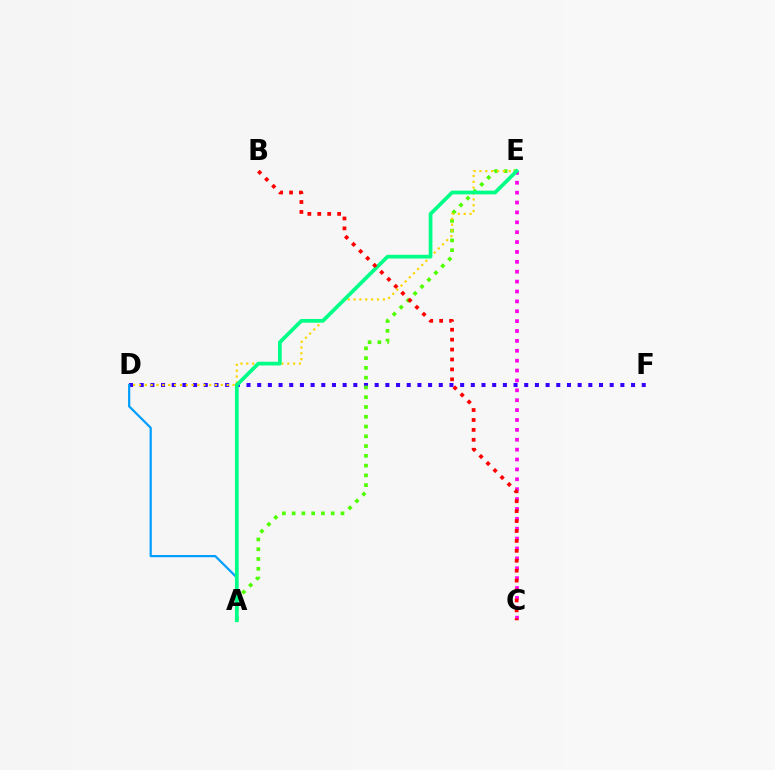{('D', 'F'): [{'color': '#3700ff', 'line_style': 'dotted', 'thickness': 2.9}], ('A', 'E'): [{'color': '#4fff00', 'line_style': 'dotted', 'thickness': 2.65}, {'color': '#00ff86', 'line_style': 'solid', 'thickness': 2.68}], ('D', 'E'): [{'color': '#ffd500', 'line_style': 'dotted', 'thickness': 1.59}], ('C', 'E'): [{'color': '#ff00ed', 'line_style': 'dotted', 'thickness': 2.69}], ('A', 'D'): [{'color': '#009eff', 'line_style': 'solid', 'thickness': 1.6}], ('B', 'C'): [{'color': '#ff0000', 'line_style': 'dotted', 'thickness': 2.69}]}